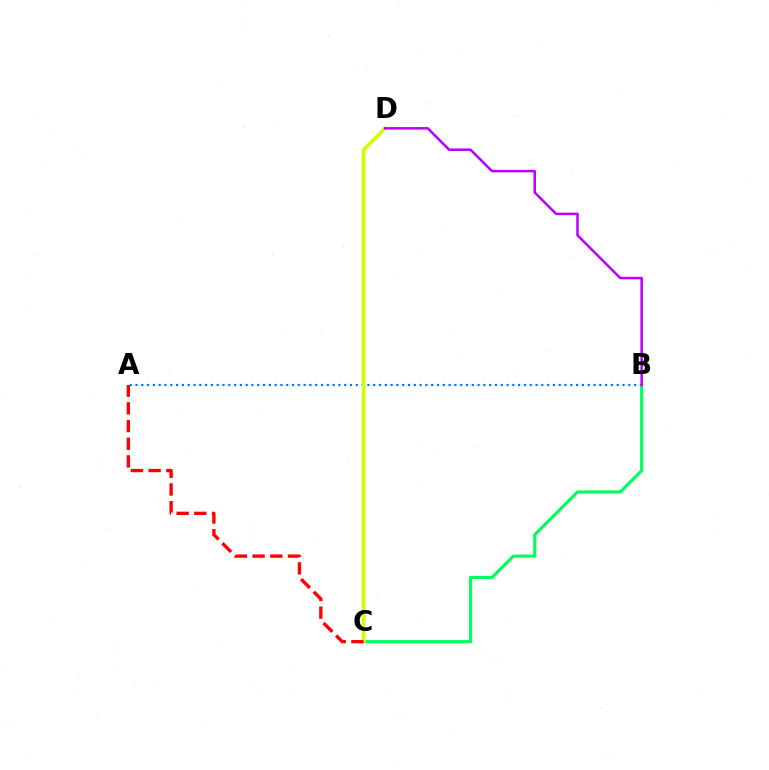{('A', 'B'): [{'color': '#0074ff', 'line_style': 'dotted', 'thickness': 1.58}], ('B', 'C'): [{'color': '#00ff5c', 'line_style': 'solid', 'thickness': 2.26}], ('C', 'D'): [{'color': '#d1ff00', 'line_style': 'solid', 'thickness': 2.64}], ('B', 'D'): [{'color': '#b900ff', 'line_style': 'solid', 'thickness': 1.82}], ('A', 'C'): [{'color': '#ff0000', 'line_style': 'dashed', 'thickness': 2.4}]}